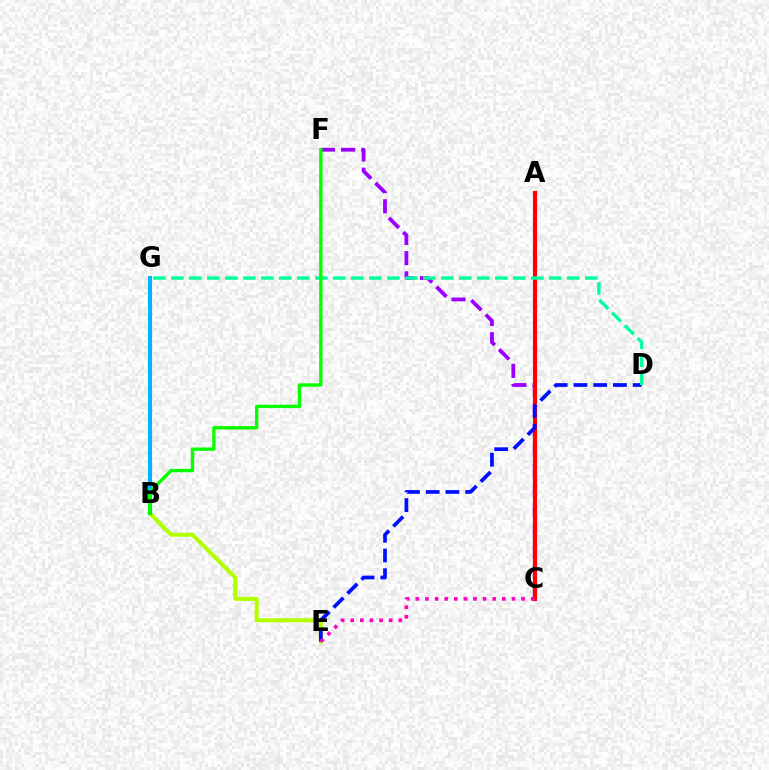{('C', 'F'): [{'color': '#9b00ff', 'line_style': 'dashed', 'thickness': 2.75}], ('A', 'C'): [{'color': '#ff0000', 'line_style': 'solid', 'thickness': 2.98}], ('B', 'E'): [{'color': '#b3ff00', 'line_style': 'solid', 'thickness': 2.92}], ('B', 'G'): [{'color': '#ffa500', 'line_style': 'dashed', 'thickness': 2.56}, {'color': '#00b5ff', 'line_style': 'solid', 'thickness': 2.96}], ('D', 'E'): [{'color': '#0010ff', 'line_style': 'dashed', 'thickness': 2.68}], ('C', 'E'): [{'color': '#ff00bd', 'line_style': 'dotted', 'thickness': 2.61}], ('D', 'G'): [{'color': '#00ff9d', 'line_style': 'dashed', 'thickness': 2.44}], ('B', 'F'): [{'color': '#08ff00', 'line_style': 'solid', 'thickness': 2.42}]}